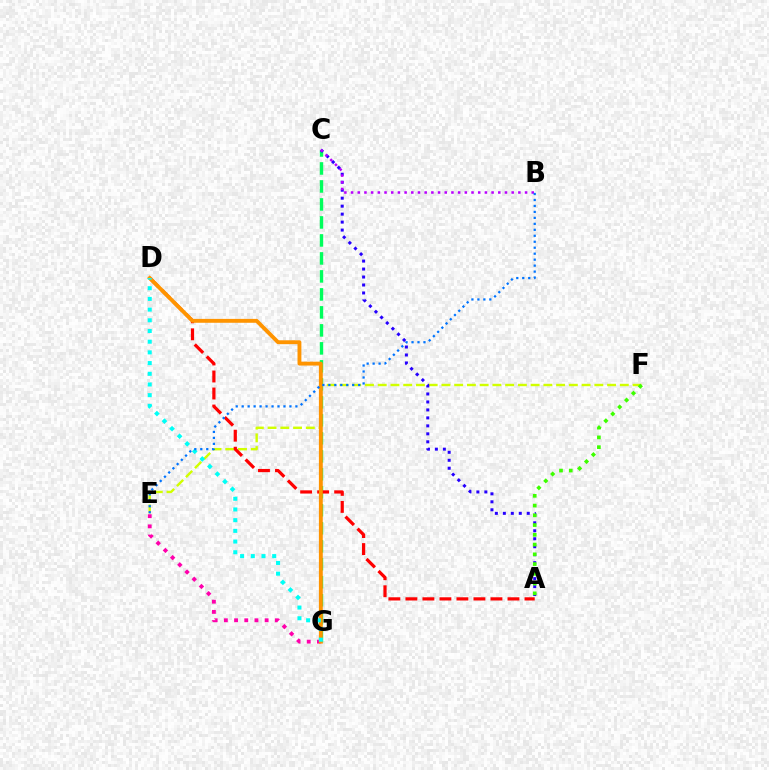{('E', 'G'): [{'color': '#ff00ac', 'line_style': 'dotted', 'thickness': 2.77}], ('C', 'G'): [{'color': '#00ff5c', 'line_style': 'dashed', 'thickness': 2.44}], ('E', 'F'): [{'color': '#d1ff00', 'line_style': 'dashed', 'thickness': 1.73}], ('A', 'D'): [{'color': '#ff0000', 'line_style': 'dashed', 'thickness': 2.31}], ('D', 'G'): [{'color': '#ff9400', 'line_style': 'solid', 'thickness': 2.79}, {'color': '#00fff6', 'line_style': 'dotted', 'thickness': 2.91}], ('A', 'C'): [{'color': '#2500ff', 'line_style': 'dotted', 'thickness': 2.17}], ('B', 'C'): [{'color': '#b900ff', 'line_style': 'dotted', 'thickness': 1.82}], ('B', 'E'): [{'color': '#0074ff', 'line_style': 'dotted', 'thickness': 1.62}], ('A', 'F'): [{'color': '#3dff00', 'line_style': 'dotted', 'thickness': 2.65}]}